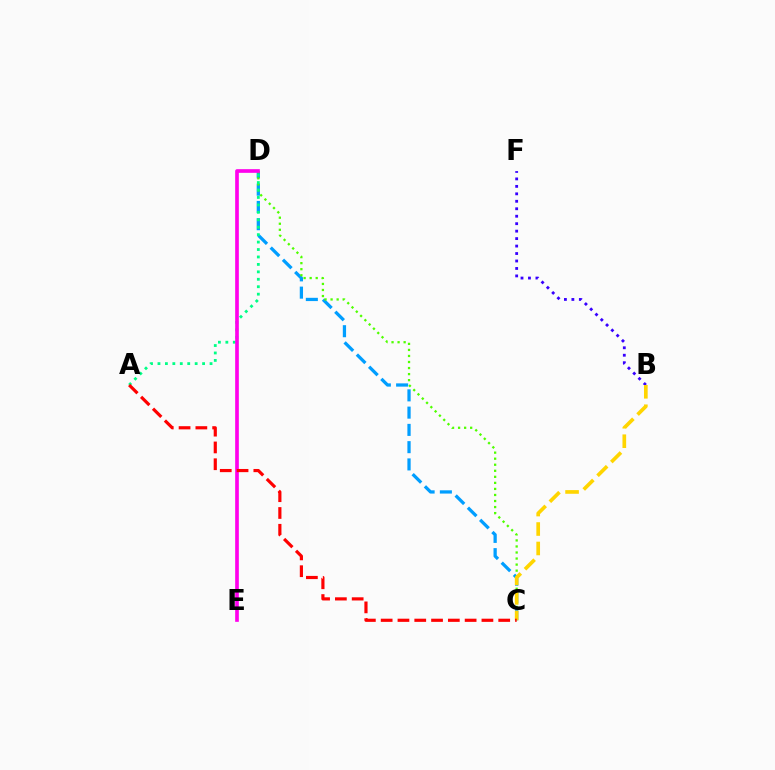{('C', 'D'): [{'color': '#009eff', 'line_style': 'dashed', 'thickness': 2.35}, {'color': '#4fff00', 'line_style': 'dotted', 'thickness': 1.64}], ('A', 'D'): [{'color': '#00ff86', 'line_style': 'dotted', 'thickness': 2.02}], ('B', 'F'): [{'color': '#3700ff', 'line_style': 'dotted', 'thickness': 2.03}], ('D', 'E'): [{'color': '#ff00ed', 'line_style': 'solid', 'thickness': 2.64}], ('B', 'C'): [{'color': '#ffd500', 'line_style': 'dashed', 'thickness': 2.64}], ('A', 'C'): [{'color': '#ff0000', 'line_style': 'dashed', 'thickness': 2.28}]}